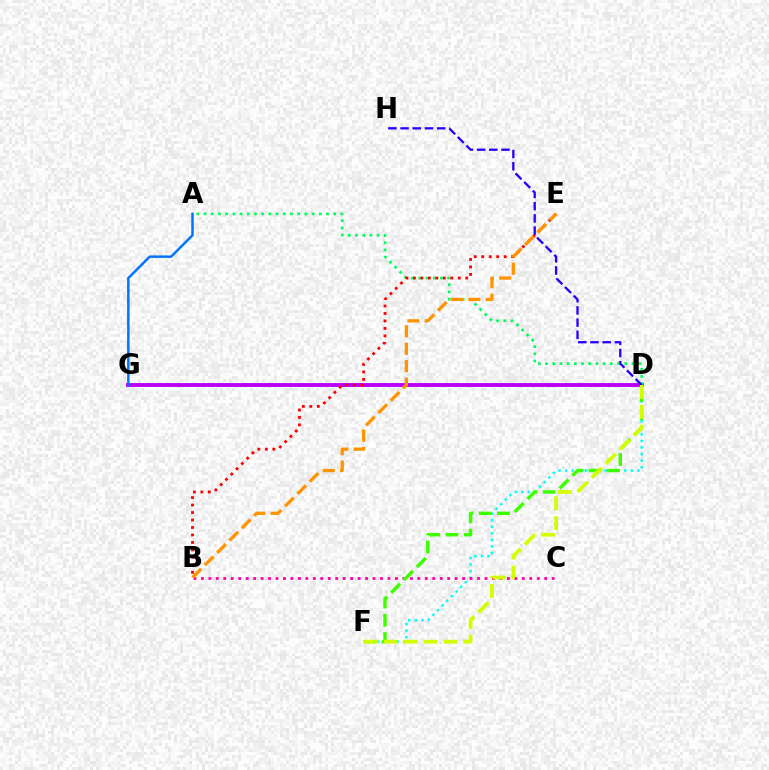{('D', 'F'): [{'color': '#00fff6', 'line_style': 'dotted', 'thickness': 1.79}, {'color': '#3dff00', 'line_style': 'dashed', 'thickness': 2.47}, {'color': '#d1ff00', 'line_style': 'dashed', 'thickness': 2.7}], ('D', 'G'): [{'color': '#b900ff', 'line_style': 'solid', 'thickness': 2.78}], ('A', 'G'): [{'color': '#0074ff', 'line_style': 'solid', 'thickness': 1.78}], ('B', 'C'): [{'color': '#ff00ac', 'line_style': 'dotted', 'thickness': 2.03}], ('A', 'D'): [{'color': '#00ff5c', 'line_style': 'dotted', 'thickness': 1.96}], ('B', 'E'): [{'color': '#ff0000', 'line_style': 'dotted', 'thickness': 2.03}, {'color': '#ff9400', 'line_style': 'dashed', 'thickness': 2.37}], ('D', 'H'): [{'color': '#2500ff', 'line_style': 'dashed', 'thickness': 1.66}]}